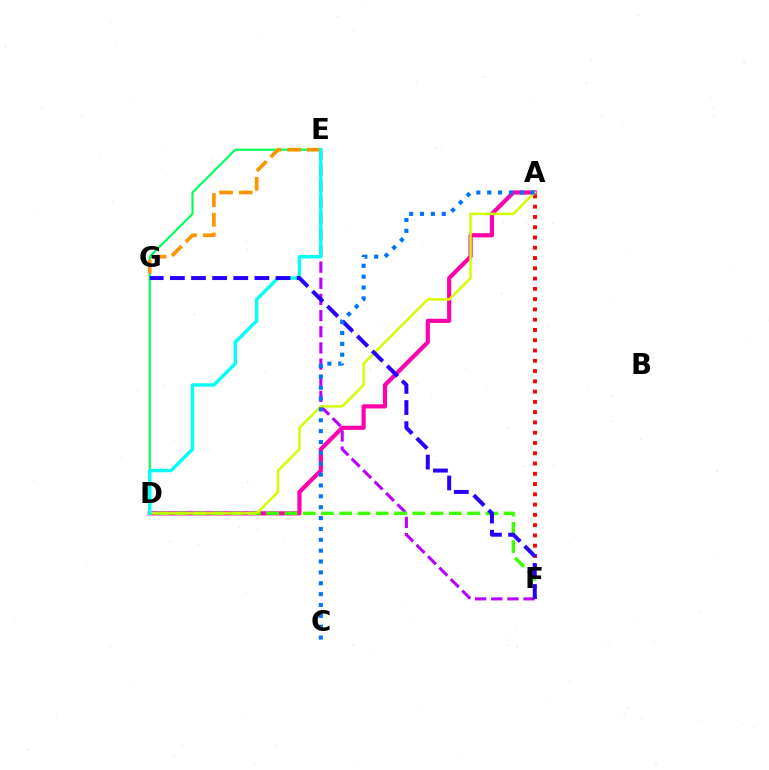{('A', 'D'): [{'color': '#ff00ac', 'line_style': 'solid', 'thickness': 3.0}, {'color': '#d1ff00', 'line_style': 'solid', 'thickness': 1.77}], ('D', 'E'): [{'color': '#00ff5c', 'line_style': 'solid', 'thickness': 1.55}, {'color': '#00fff6', 'line_style': 'solid', 'thickness': 2.45}], ('E', 'G'): [{'color': '#ff9400', 'line_style': 'dashed', 'thickness': 2.68}], ('E', 'F'): [{'color': '#b900ff', 'line_style': 'dashed', 'thickness': 2.19}], ('A', 'F'): [{'color': '#ff0000', 'line_style': 'dotted', 'thickness': 2.79}], ('D', 'F'): [{'color': '#3dff00', 'line_style': 'dashed', 'thickness': 2.48}], ('F', 'G'): [{'color': '#2500ff', 'line_style': 'dashed', 'thickness': 2.87}], ('A', 'C'): [{'color': '#0074ff', 'line_style': 'dotted', 'thickness': 2.95}]}